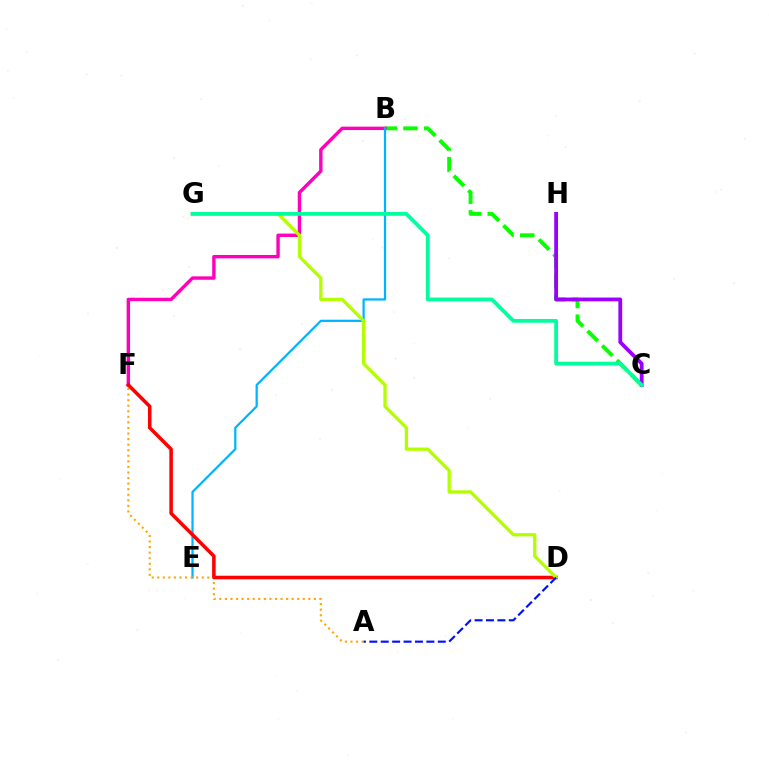{('B', 'C'): [{'color': '#08ff00', 'line_style': 'dashed', 'thickness': 2.81}], ('B', 'F'): [{'color': '#ff00bd', 'line_style': 'solid', 'thickness': 2.45}], ('B', 'E'): [{'color': '#00b5ff', 'line_style': 'solid', 'thickness': 1.61}], ('C', 'H'): [{'color': '#9b00ff', 'line_style': 'solid', 'thickness': 2.74}], ('A', 'F'): [{'color': '#ffa500', 'line_style': 'dotted', 'thickness': 1.51}], ('D', 'F'): [{'color': '#ff0000', 'line_style': 'solid', 'thickness': 2.55}], ('D', 'G'): [{'color': '#b3ff00', 'line_style': 'solid', 'thickness': 2.37}], ('C', 'G'): [{'color': '#00ff9d', 'line_style': 'solid', 'thickness': 2.72}], ('A', 'D'): [{'color': '#0010ff', 'line_style': 'dashed', 'thickness': 1.55}]}